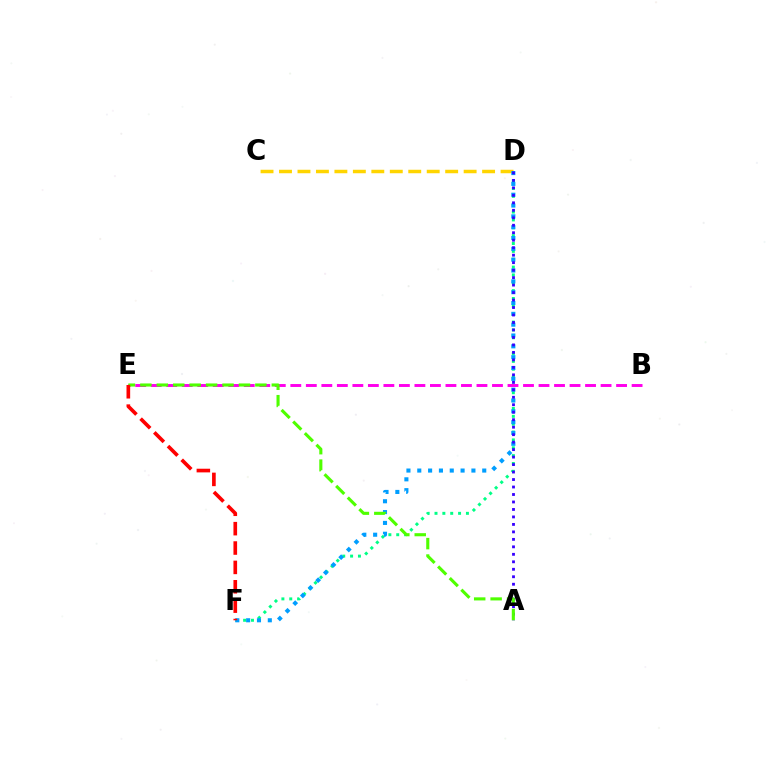{('C', 'D'): [{'color': '#ffd500', 'line_style': 'dashed', 'thickness': 2.51}], ('D', 'F'): [{'color': '#00ff86', 'line_style': 'dotted', 'thickness': 2.13}, {'color': '#009eff', 'line_style': 'dotted', 'thickness': 2.94}], ('B', 'E'): [{'color': '#ff00ed', 'line_style': 'dashed', 'thickness': 2.11}], ('A', 'D'): [{'color': '#3700ff', 'line_style': 'dotted', 'thickness': 2.03}], ('A', 'E'): [{'color': '#4fff00', 'line_style': 'dashed', 'thickness': 2.23}], ('E', 'F'): [{'color': '#ff0000', 'line_style': 'dashed', 'thickness': 2.63}]}